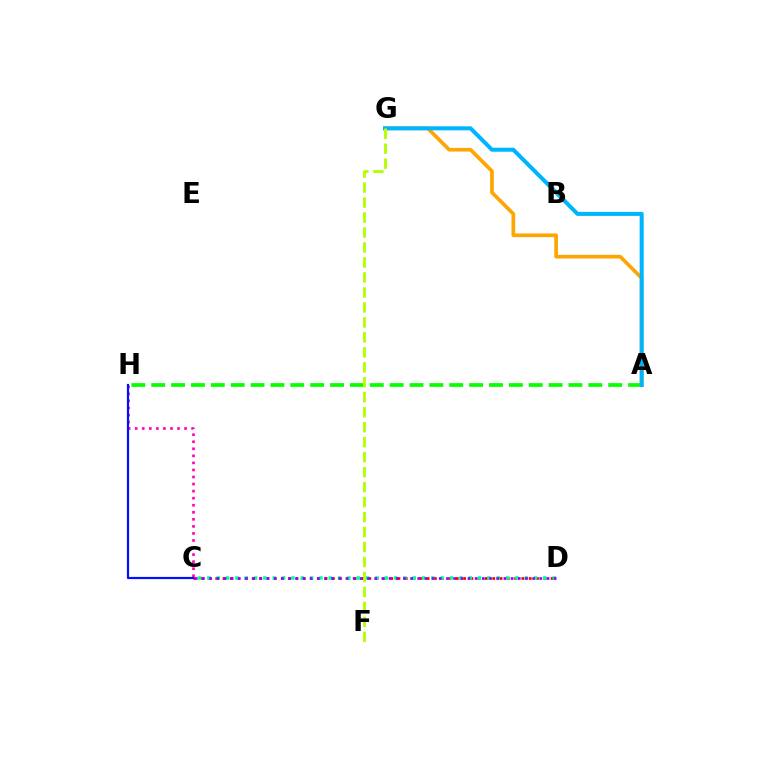{('C', 'H'): [{'color': '#ff00bd', 'line_style': 'dotted', 'thickness': 1.92}, {'color': '#0010ff', 'line_style': 'solid', 'thickness': 1.58}], ('A', 'H'): [{'color': '#08ff00', 'line_style': 'dashed', 'thickness': 2.7}], ('C', 'D'): [{'color': '#ff0000', 'line_style': 'dotted', 'thickness': 1.98}, {'color': '#00ff9d', 'line_style': 'dotted', 'thickness': 2.54}, {'color': '#9b00ff', 'line_style': 'dotted', 'thickness': 1.95}], ('A', 'G'): [{'color': '#ffa500', 'line_style': 'solid', 'thickness': 2.64}, {'color': '#00b5ff', 'line_style': 'solid', 'thickness': 2.9}], ('F', 'G'): [{'color': '#b3ff00', 'line_style': 'dashed', 'thickness': 2.03}]}